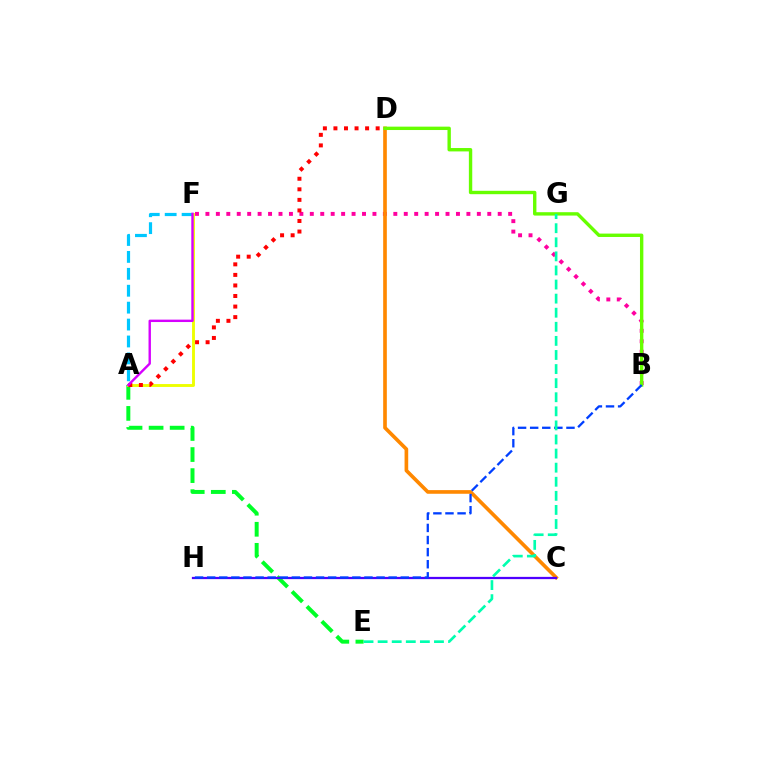{('A', 'E'): [{'color': '#00ff27', 'line_style': 'dashed', 'thickness': 2.86}], ('A', 'F'): [{'color': '#00c7ff', 'line_style': 'dashed', 'thickness': 2.3}, {'color': '#eeff00', 'line_style': 'solid', 'thickness': 2.07}, {'color': '#d600ff', 'line_style': 'solid', 'thickness': 1.73}], ('B', 'F'): [{'color': '#ff00a0', 'line_style': 'dotted', 'thickness': 2.84}], ('C', 'D'): [{'color': '#ff8800', 'line_style': 'solid', 'thickness': 2.63}], ('A', 'D'): [{'color': '#ff0000', 'line_style': 'dotted', 'thickness': 2.87}], ('B', 'D'): [{'color': '#66ff00', 'line_style': 'solid', 'thickness': 2.43}], ('C', 'H'): [{'color': '#4f00ff', 'line_style': 'solid', 'thickness': 1.62}], ('B', 'H'): [{'color': '#003fff', 'line_style': 'dashed', 'thickness': 1.64}], ('E', 'G'): [{'color': '#00ffaf', 'line_style': 'dashed', 'thickness': 1.91}]}